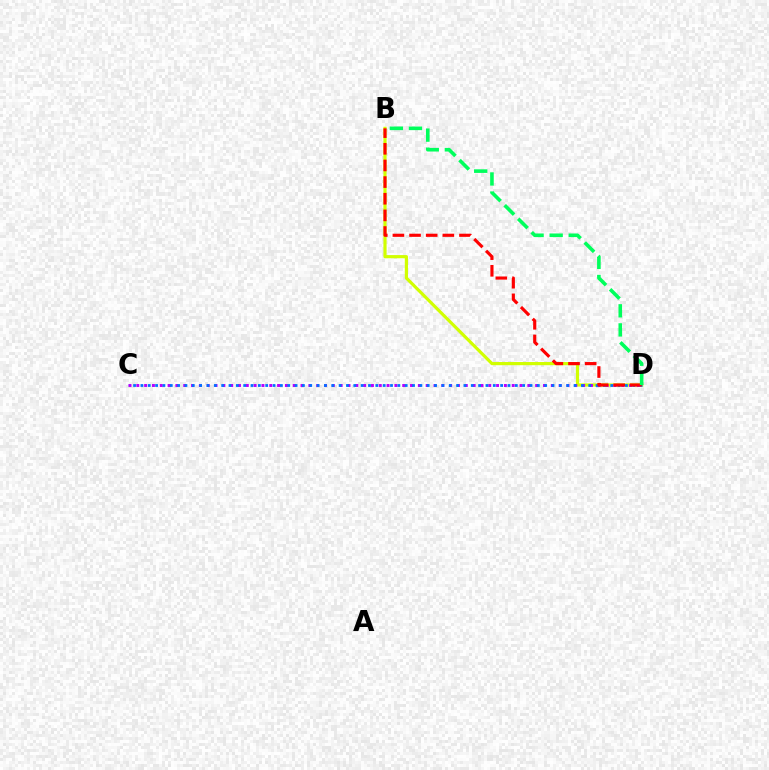{('B', 'D'): [{'color': '#d1ff00', 'line_style': 'solid', 'thickness': 2.29}, {'color': '#ff0000', 'line_style': 'dashed', 'thickness': 2.26}, {'color': '#00ff5c', 'line_style': 'dashed', 'thickness': 2.59}], ('C', 'D'): [{'color': '#b900ff', 'line_style': 'dotted', 'thickness': 2.13}, {'color': '#0074ff', 'line_style': 'dotted', 'thickness': 1.99}]}